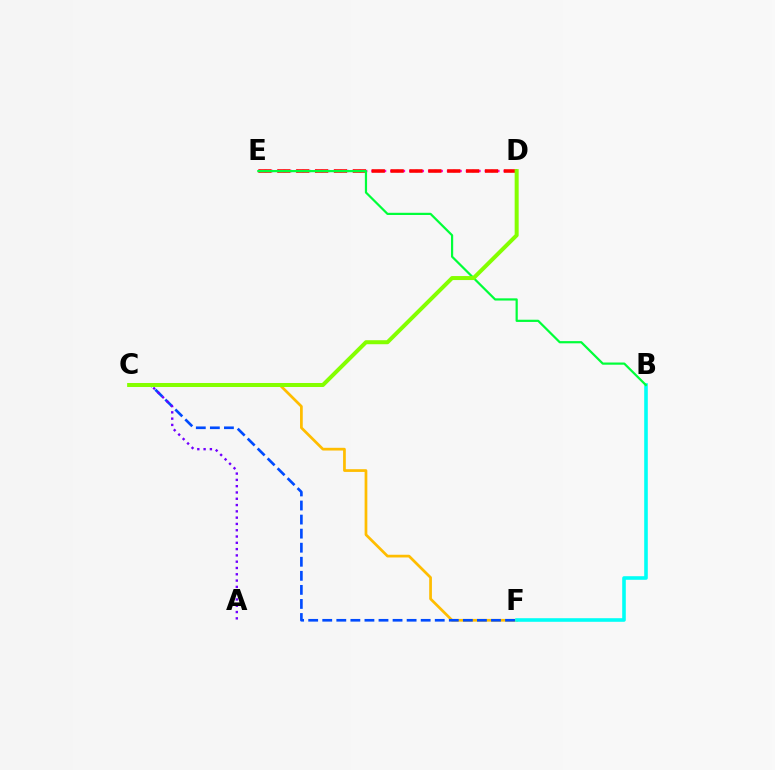{('C', 'F'): [{'color': '#ffbd00', 'line_style': 'solid', 'thickness': 1.96}, {'color': '#004bff', 'line_style': 'dashed', 'thickness': 1.91}], ('D', 'E'): [{'color': '#ff00cf', 'line_style': 'dotted', 'thickness': 1.71}, {'color': '#ff0000', 'line_style': 'dashed', 'thickness': 2.56}], ('B', 'F'): [{'color': '#00fff6', 'line_style': 'solid', 'thickness': 2.59}], ('A', 'C'): [{'color': '#7200ff', 'line_style': 'dotted', 'thickness': 1.71}], ('B', 'E'): [{'color': '#00ff39', 'line_style': 'solid', 'thickness': 1.59}], ('C', 'D'): [{'color': '#84ff00', 'line_style': 'solid', 'thickness': 2.88}]}